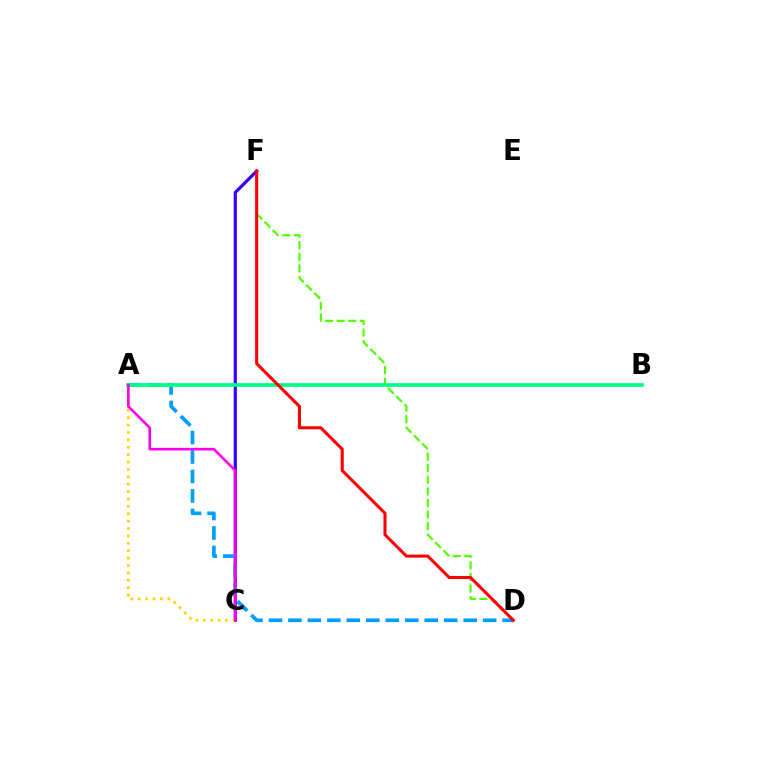{('D', 'F'): [{'color': '#4fff00', 'line_style': 'dashed', 'thickness': 1.57}, {'color': '#ff0000', 'line_style': 'solid', 'thickness': 2.21}], ('C', 'F'): [{'color': '#3700ff', 'line_style': 'solid', 'thickness': 2.32}], ('A', 'D'): [{'color': '#009eff', 'line_style': 'dashed', 'thickness': 2.65}], ('A', 'B'): [{'color': '#00ff86', 'line_style': 'solid', 'thickness': 2.68}], ('A', 'C'): [{'color': '#ffd500', 'line_style': 'dotted', 'thickness': 2.01}, {'color': '#ff00ed', 'line_style': 'solid', 'thickness': 1.88}]}